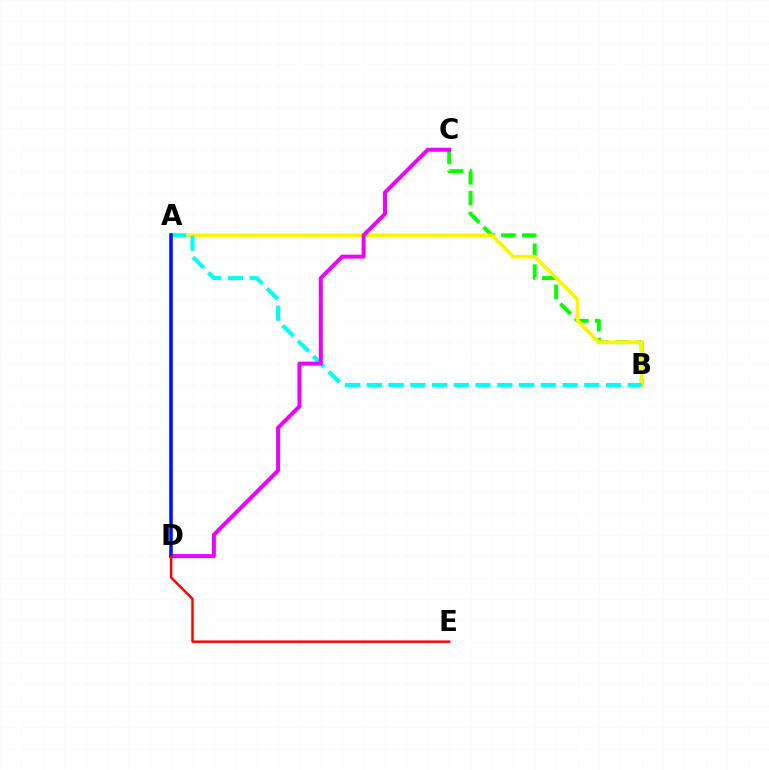{('B', 'C'): [{'color': '#08ff00', 'line_style': 'dashed', 'thickness': 2.83}], ('A', 'B'): [{'color': '#fcf500', 'line_style': 'solid', 'thickness': 2.66}, {'color': '#00fff6', 'line_style': 'dashed', 'thickness': 2.95}], ('C', 'D'): [{'color': '#ee00ff', 'line_style': 'solid', 'thickness': 2.85}], ('A', 'D'): [{'color': '#0010ff', 'line_style': 'solid', 'thickness': 2.56}], ('D', 'E'): [{'color': '#ff0000', 'line_style': 'solid', 'thickness': 1.77}]}